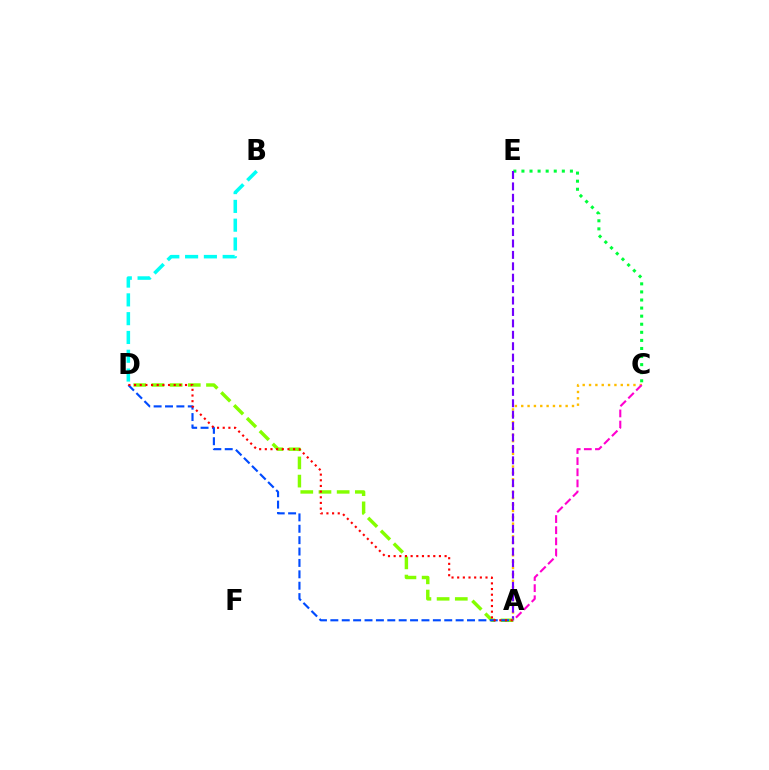{('A', 'C'): [{'color': '#ffbd00', 'line_style': 'dotted', 'thickness': 1.72}, {'color': '#ff00cf', 'line_style': 'dashed', 'thickness': 1.51}], ('B', 'D'): [{'color': '#00fff6', 'line_style': 'dashed', 'thickness': 2.55}], ('C', 'E'): [{'color': '#00ff39', 'line_style': 'dotted', 'thickness': 2.19}], ('A', 'E'): [{'color': '#7200ff', 'line_style': 'dashed', 'thickness': 1.55}], ('A', 'D'): [{'color': '#84ff00', 'line_style': 'dashed', 'thickness': 2.47}, {'color': '#004bff', 'line_style': 'dashed', 'thickness': 1.55}, {'color': '#ff0000', 'line_style': 'dotted', 'thickness': 1.54}]}